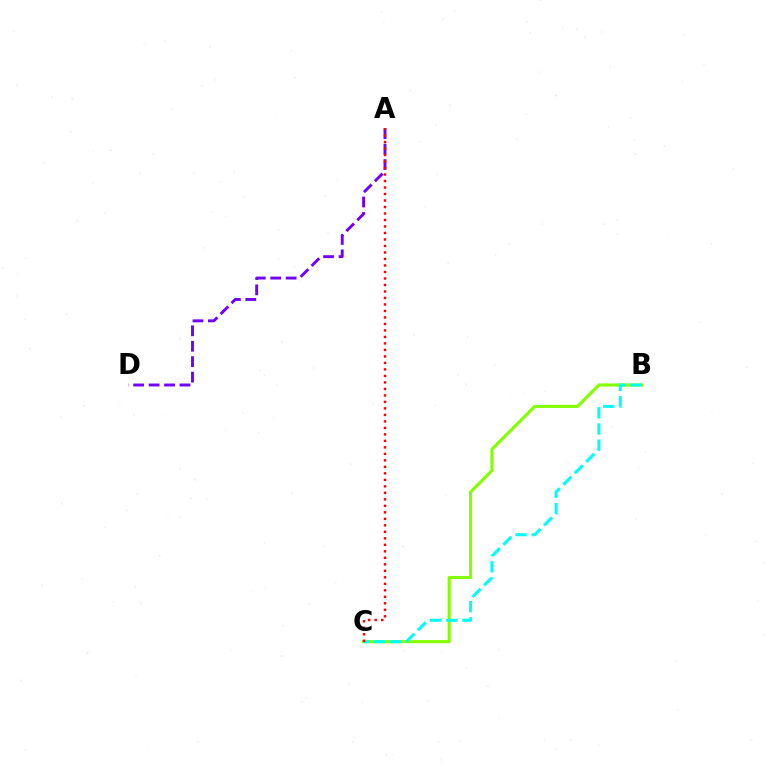{('B', 'C'): [{'color': '#84ff00', 'line_style': 'solid', 'thickness': 2.25}, {'color': '#00fff6', 'line_style': 'dashed', 'thickness': 2.2}], ('A', 'D'): [{'color': '#7200ff', 'line_style': 'dashed', 'thickness': 2.1}], ('A', 'C'): [{'color': '#ff0000', 'line_style': 'dotted', 'thickness': 1.77}]}